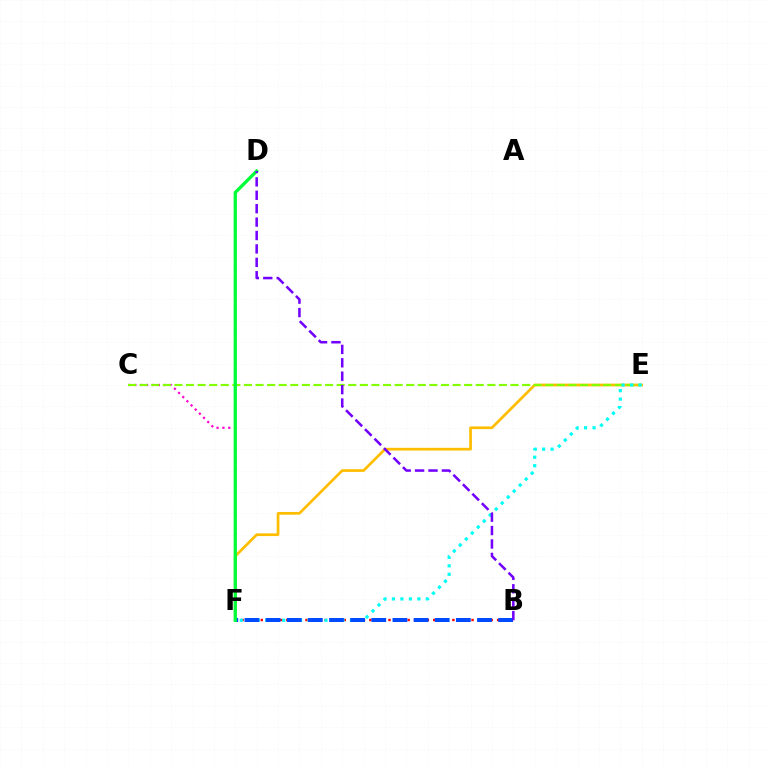{('C', 'F'): [{'color': '#ff00cf', 'line_style': 'dotted', 'thickness': 1.6}], ('B', 'F'): [{'color': '#ff0000', 'line_style': 'dotted', 'thickness': 1.74}, {'color': '#004bff', 'line_style': 'dashed', 'thickness': 2.87}], ('E', 'F'): [{'color': '#ffbd00', 'line_style': 'solid', 'thickness': 1.95}, {'color': '#00fff6', 'line_style': 'dotted', 'thickness': 2.3}], ('C', 'E'): [{'color': '#84ff00', 'line_style': 'dashed', 'thickness': 1.57}], ('D', 'F'): [{'color': '#00ff39', 'line_style': 'solid', 'thickness': 2.37}], ('B', 'D'): [{'color': '#7200ff', 'line_style': 'dashed', 'thickness': 1.82}]}